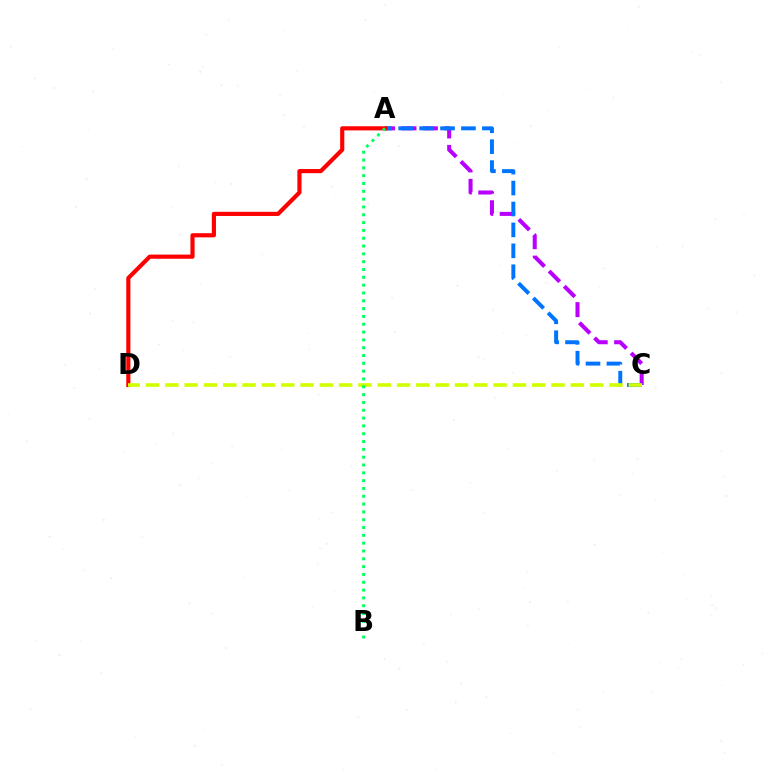{('A', 'C'): [{'color': '#b900ff', 'line_style': 'dashed', 'thickness': 2.91}, {'color': '#0074ff', 'line_style': 'dashed', 'thickness': 2.84}], ('A', 'D'): [{'color': '#ff0000', 'line_style': 'solid', 'thickness': 2.99}], ('C', 'D'): [{'color': '#d1ff00', 'line_style': 'dashed', 'thickness': 2.62}], ('A', 'B'): [{'color': '#00ff5c', 'line_style': 'dotted', 'thickness': 2.12}]}